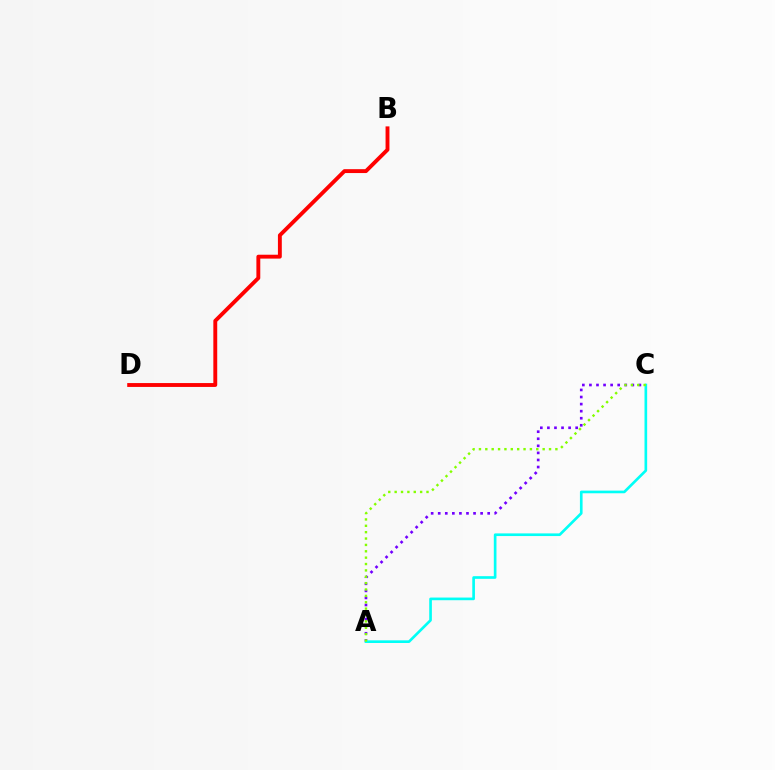{('A', 'C'): [{'color': '#7200ff', 'line_style': 'dotted', 'thickness': 1.92}, {'color': '#00fff6', 'line_style': 'solid', 'thickness': 1.91}, {'color': '#84ff00', 'line_style': 'dotted', 'thickness': 1.73}], ('B', 'D'): [{'color': '#ff0000', 'line_style': 'solid', 'thickness': 2.79}]}